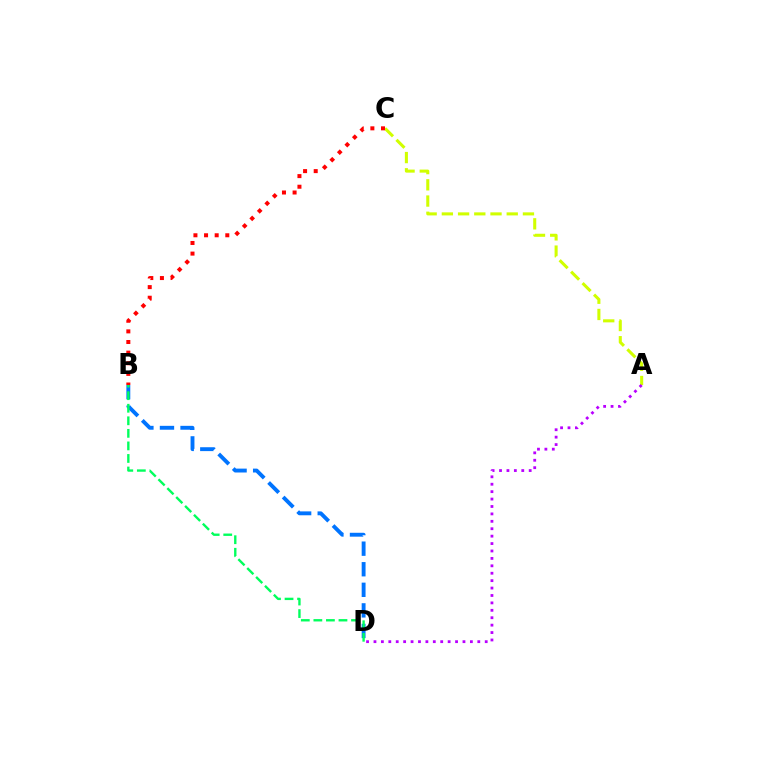{('A', 'C'): [{'color': '#d1ff00', 'line_style': 'dashed', 'thickness': 2.2}], ('B', 'D'): [{'color': '#0074ff', 'line_style': 'dashed', 'thickness': 2.79}, {'color': '#00ff5c', 'line_style': 'dashed', 'thickness': 1.71}], ('A', 'D'): [{'color': '#b900ff', 'line_style': 'dotted', 'thickness': 2.02}], ('B', 'C'): [{'color': '#ff0000', 'line_style': 'dotted', 'thickness': 2.89}]}